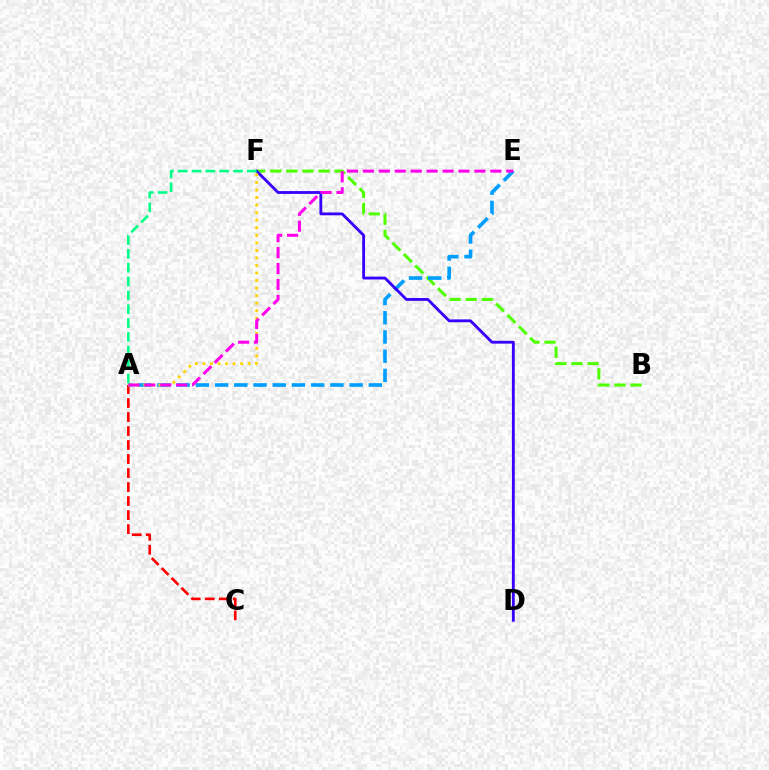{('A', 'C'): [{'color': '#ff0000', 'line_style': 'dashed', 'thickness': 1.9}], ('B', 'F'): [{'color': '#4fff00', 'line_style': 'dashed', 'thickness': 2.19}], ('A', 'E'): [{'color': '#009eff', 'line_style': 'dashed', 'thickness': 2.61}, {'color': '#ff00ed', 'line_style': 'dashed', 'thickness': 2.16}], ('D', 'F'): [{'color': '#3700ff', 'line_style': 'solid', 'thickness': 2.04}], ('A', 'F'): [{'color': '#ffd500', 'line_style': 'dotted', 'thickness': 2.05}, {'color': '#00ff86', 'line_style': 'dashed', 'thickness': 1.88}]}